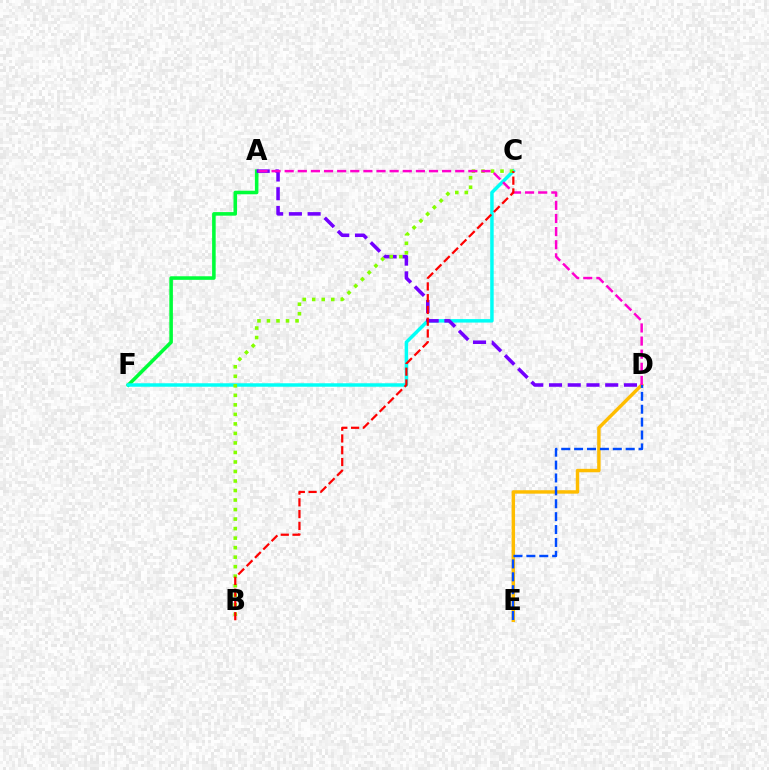{('D', 'E'): [{'color': '#ffbd00', 'line_style': 'solid', 'thickness': 2.47}, {'color': '#004bff', 'line_style': 'dashed', 'thickness': 1.75}], ('A', 'F'): [{'color': '#00ff39', 'line_style': 'solid', 'thickness': 2.57}], ('C', 'F'): [{'color': '#00fff6', 'line_style': 'solid', 'thickness': 2.5}], ('A', 'D'): [{'color': '#7200ff', 'line_style': 'dashed', 'thickness': 2.55}, {'color': '#ff00cf', 'line_style': 'dashed', 'thickness': 1.78}], ('B', 'C'): [{'color': '#84ff00', 'line_style': 'dotted', 'thickness': 2.59}, {'color': '#ff0000', 'line_style': 'dashed', 'thickness': 1.6}]}